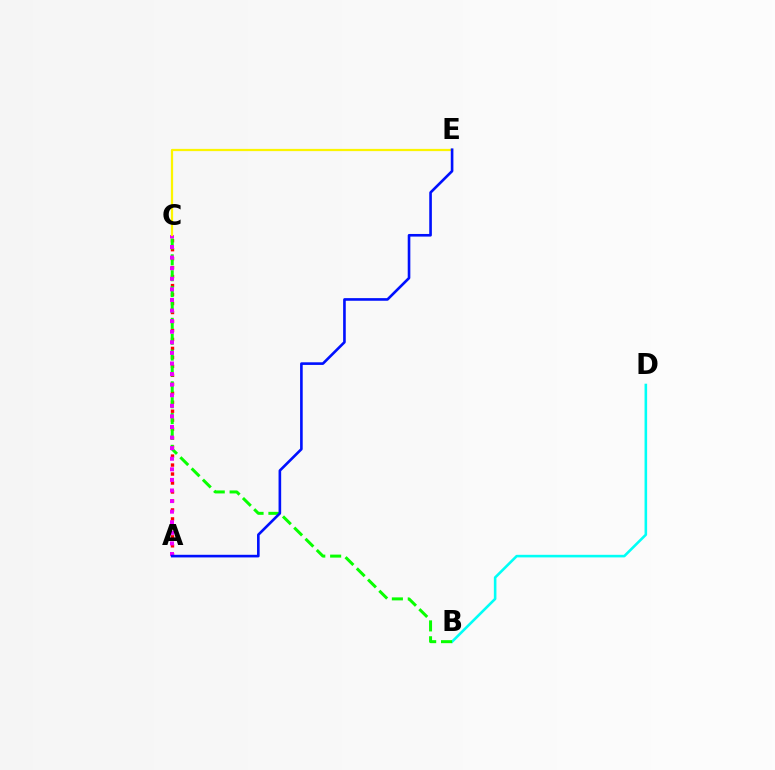{('B', 'D'): [{'color': '#00fff6', 'line_style': 'solid', 'thickness': 1.86}], ('A', 'C'): [{'color': '#ff0000', 'line_style': 'dotted', 'thickness': 2.44}, {'color': '#ee00ff', 'line_style': 'dotted', 'thickness': 2.88}], ('B', 'C'): [{'color': '#08ff00', 'line_style': 'dashed', 'thickness': 2.16}], ('C', 'E'): [{'color': '#fcf500', 'line_style': 'solid', 'thickness': 1.61}], ('A', 'E'): [{'color': '#0010ff', 'line_style': 'solid', 'thickness': 1.89}]}